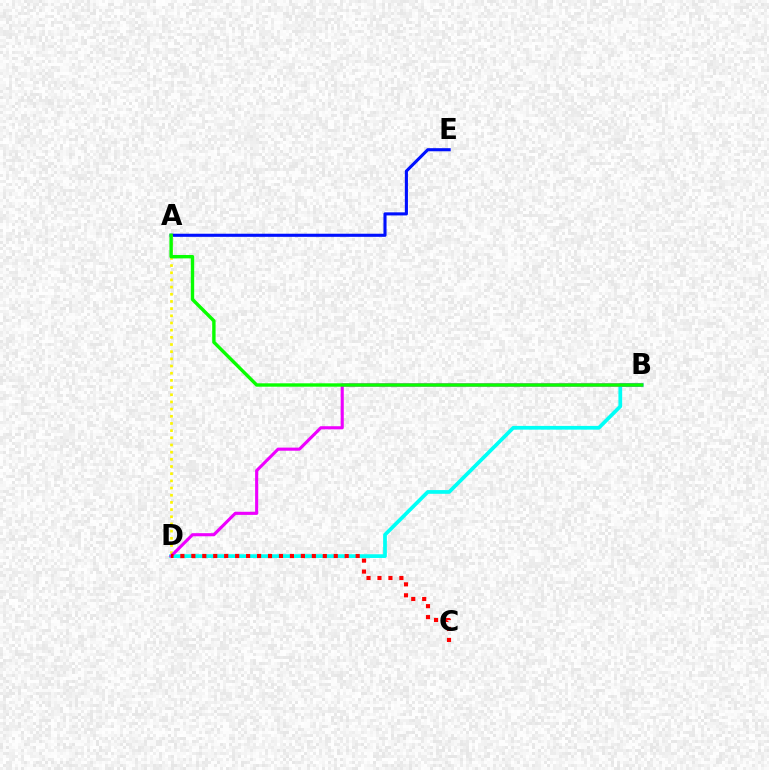{('A', 'E'): [{'color': '#0010ff', 'line_style': 'solid', 'thickness': 2.23}], ('A', 'D'): [{'color': '#fcf500', 'line_style': 'dotted', 'thickness': 1.95}], ('B', 'D'): [{'color': '#00fff6', 'line_style': 'solid', 'thickness': 2.68}, {'color': '#ee00ff', 'line_style': 'solid', 'thickness': 2.24}], ('C', 'D'): [{'color': '#ff0000', 'line_style': 'dotted', 'thickness': 2.98}], ('A', 'B'): [{'color': '#08ff00', 'line_style': 'solid', 'thickness': 2.44}]}